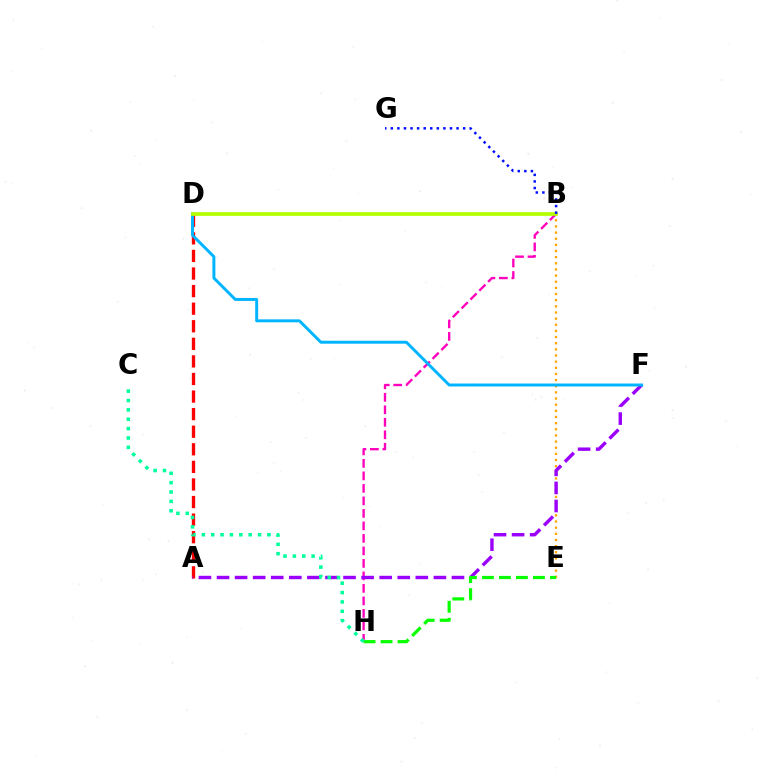{('B', 'E'): [{'color': '#ffa500', 'line_style': 'dotted', 'thickness': 1.67}], ('A', 'D'): [{'color': '#ff0000', 'line_style': 'dashed', 'thickness': 2.39}], ('B', 'H'): [{'color': '#ff00bd', 'line_style': 'dashed', 'thickness': 1.7}], ('A', 'F'): [{'color': '#9b00ff', 'line_style': 'dashed', 'thickness': 2.46}], ('D', 'F'): [{'color': '#00b5ff', 'line_style': 'solid', 'thickness': 2.13}], ('E', 'H'): [{'color': '#08ff00', 'line_style': 'dashed', 'thickness': 2.31}], ('C', 'H'): [{'color': '#00ff9d', 'line_style': 'dotted', 'thickness': 2.55}], ('B', 'D'): [{'color': '#b3ff00', 'line_style': 'solid', 'thickness': 2.68}], ('B', 'G'): [{'color': '#0010ff', 'line_style': 'dotted', 'thickness': 1.79}]}